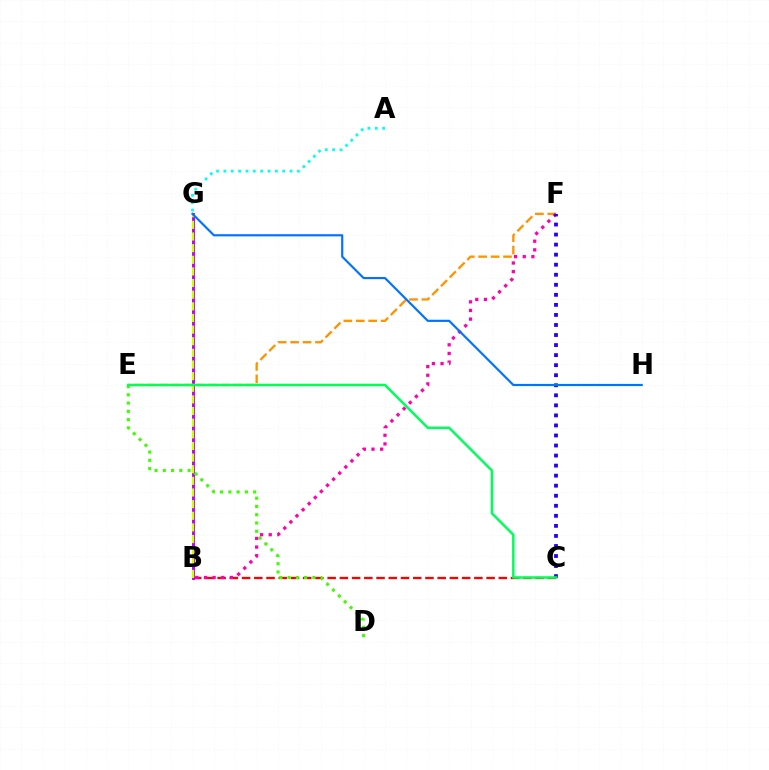{('B', 'C'): [{'color': '#ff0000', 'line_style': 'dashed', 'thickness': 1.66}], ('E', 'F'): [{'color': '#ff9400', 'line_style': 'dashed', 'thickness': 1.69}], ('B', 'G'): [{'color': '#b900ff', 'line_style': 'solid', 'thickness': 2.08}, {'color': '#d1ff00', 'line_style': 'dashed', 'thickness': 1.58}], ('D', 'E'): [{'color': '#3dff00', 'line_style': 'dotted', 'thickness': 2.25}], ('B', 'F'): [{'color': '#ff00ac', 'line_style': 'dotted', 'thickness': 2.35}], ('C', 'F'): [{'color': '#2500ff', 'line_style': 'dotted', 'thickness': 2.73}], ('C', 'E'): [{'color': '#00ff5c', 'line_style': 'solid', 'thickness': 1.81}], ('A', 'G'): [{'color': '#00fff6', 'line_style': 'dotted', 'thickness': 2.0}], ('G', 'H'): [{'color': '#0074ff', 'line_style': 'solid', 'thickness': 1.57}]}